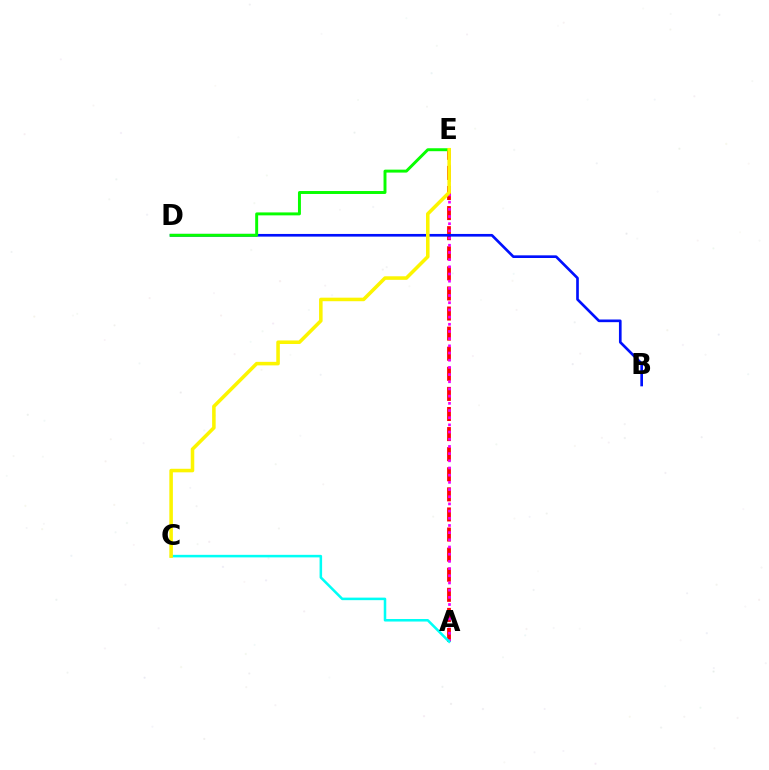{('A', 'E'): [{'color': '#ff0000', 'line_style': 'dashed', 'thickness': 2.73}, {'color': '#ee00ff', 'line_style': 'dotted', 'thickness': 1.95}], ('B', 'D'): [{'color': '#0010ff', 'line_style': 'solid', 'thickness': 1.92}], ('D', 'E'): [{'color': '#08ff00', 'line_style': 'solid', 'thickness': 2.12}], ('A', 'C'): [{'color': '#00fff6', 'line_style': 'solid', 'thickness': 1.83}], ('C', 'E'): [{'color': '#fcf500', 'line_style': 'solid', 'thickness': 2.55}]}